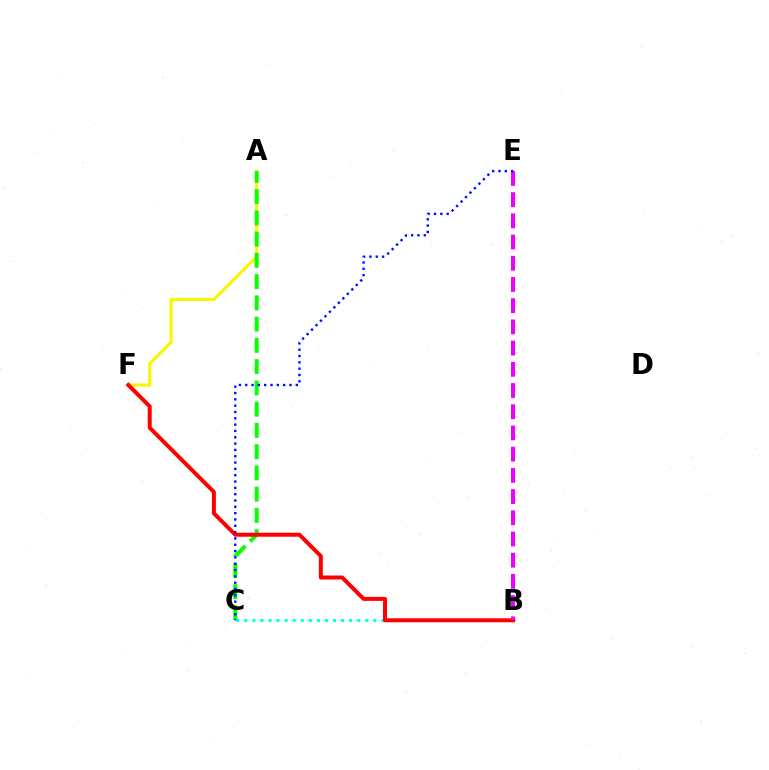{('A', 'F'): [{'color': '#fcf500', 'line_style': 'solid', 'thickness': 2.28}], ('A', 'C'): [{'color': '#08ff00', 'line_style': 'dashed', 'thickness': 2.89}], ('B', 'C'): [{'color': '#00fff6', 'line_style': 'dotted', 'thickness': 2.19}], ('B', 'F'): [{'color': '#ff0000', 'line_style': 'solid', 'thickness': 2.87}], ('B', 'E'): [{'color': '#ee00ff', 'line_style': 'dashed', 'thickness': 2.88}], ('C', 'E'): [{'color': '#0010ff', 'line_style': 'dotted', 'thickness': 1.72}]}